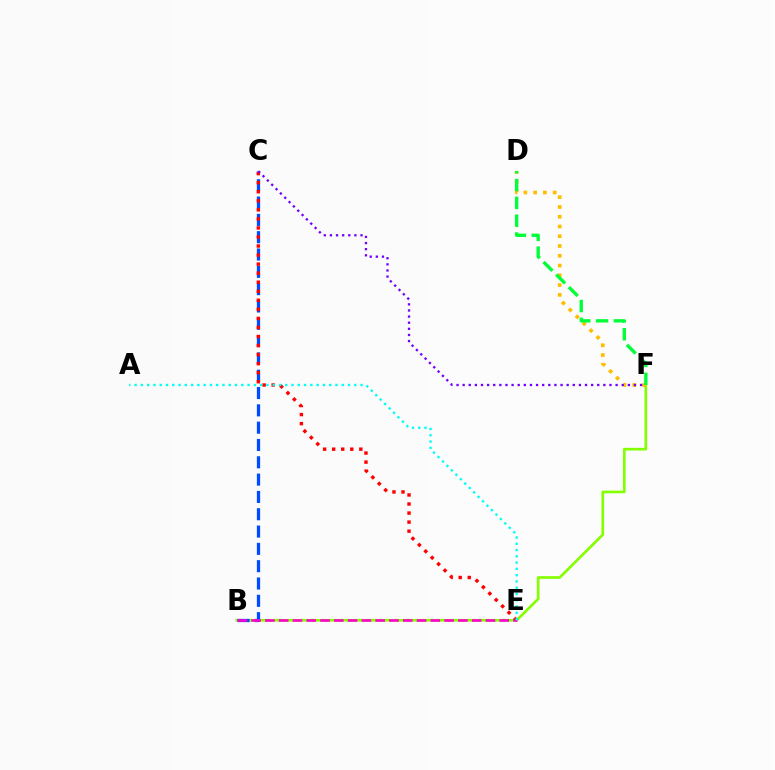{('B', 'F'): [{'color': '#84ff00', 'line_style': 'solid', 'thickness': 1.92}], ('B', 'C'): [{'color': '#004bff', 'line_style': 'dashed', 'thickness': 2.35}], ('C', 'E'): [{'color': '#ff0000', 'line_style': 'dotted', 'thickness': 2.46}], ('D', 'F'): [{'color': '#ffbd00', 'line_style': 'dotted', 'thickness': 2.65}, {'color': '#00ff39', 'line_style': 'dashed', 'thickness': 2.42}], ('C', 'F'): [{'color': '#7200ff', 'line_style': 'dotted', 'thickness': 1.66}], ('B', 'E'): [{'color': '#ff00cf', 'line_style': 'dashed', 'thickness': 1.87}], ('A', 'E'): [{'color': '#00fff6', 'line_style': 'dotted', 'thickness': 1.71}]}